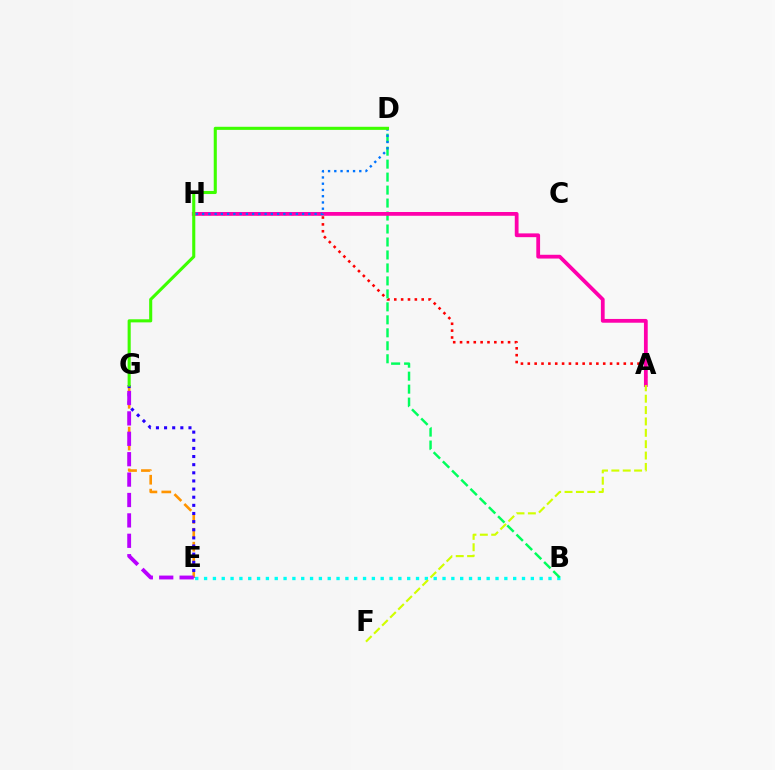{('B', 'E'): [{'color': '#00fff6', 'line_style': 'dotted', 'thickness': 2.4}], ('A', 'H'): [{'color': '#ff0000', 'line_style': 'dotted', 'thickness': 1.86}, {'color': '#ff00ac', 'line_style': 'solid', 'thickness': 2.72}], ('E', 'G'): [{'color': '#ff9400', 'line_style': 'dashed', 'thickness': 1.89}, {'color': '#2500ff', 'line_style': 'dotted', 'thickness': 2.21}, {'color': '#b900ff', 'line_style': 'dashed', 'thickness': 2.77}], ('B', 'D'): [{'color': '#00ff5c', 'line_style': 'dashed', 'thickness': 1.76}], ('A', 'F'): [{'color': '#d1ff00', 'line_style': 'dashed', 'thickness': 1.54}], ('D', 'H'): [{'color': '#0074ff', 'line_style': 'dotted', 'thickness': 1.7}], ('D', 'G'): [{'color': '#3dff00', 'line_style': 'solid', 'thickness': 2.22}]}